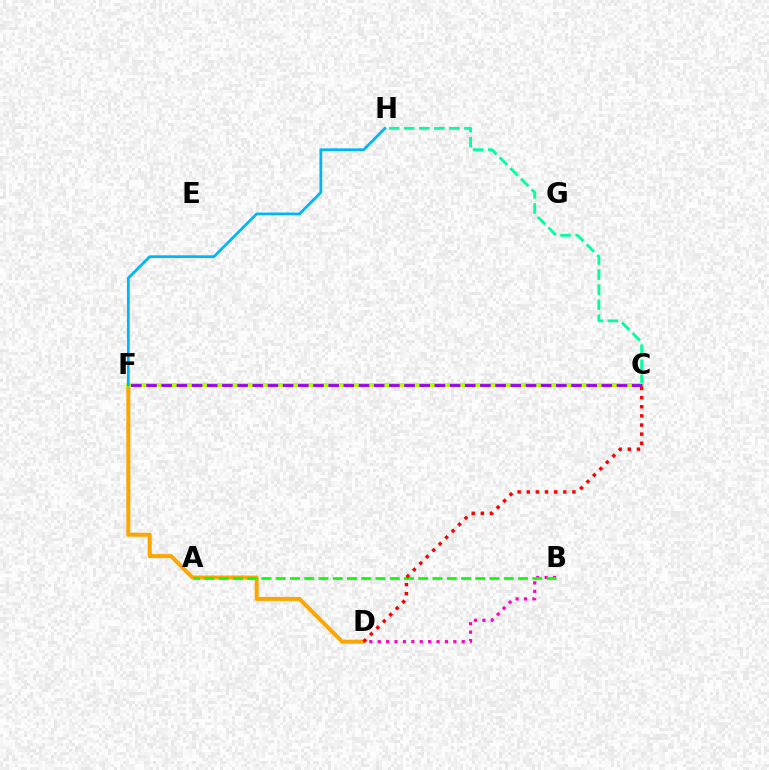{('D', 'F'): [{'color': '#ffa500', 'line_style': 'solid', 'thickness': 2.87}], ('C', 'H'): [{'color': '#00ff9d', 'line_style': 'dashed', 'thickness': 2.04}], ('B', 'D'): [{'color': '#ff00bd', 'line_style': 'dotted', 'thickness': 2.28}], ('C', 'F'): [{'color': '#0010ff', 'line_style': 'dashed', 'thickness': 2.85}, {'color': '#b3ff00', 'line_style': 'solid', 'thickness': 2.93}, {'color': '#9b00ff', 'line_style': 'dashed', 'thickness': 2.06}], ('A', 'B'): [{'color': '#08ff00', 'line_style': 'dashed', 'thickness': 1.94}], ('F', 'H'): [{'color': '#00b5ff', 'line_style': 'solid', 'thickness': 1.97}], ('C', 'D'): [{'color': '#ff0000', 'line_style': 'dotted', 'thickness': 2.48}]}